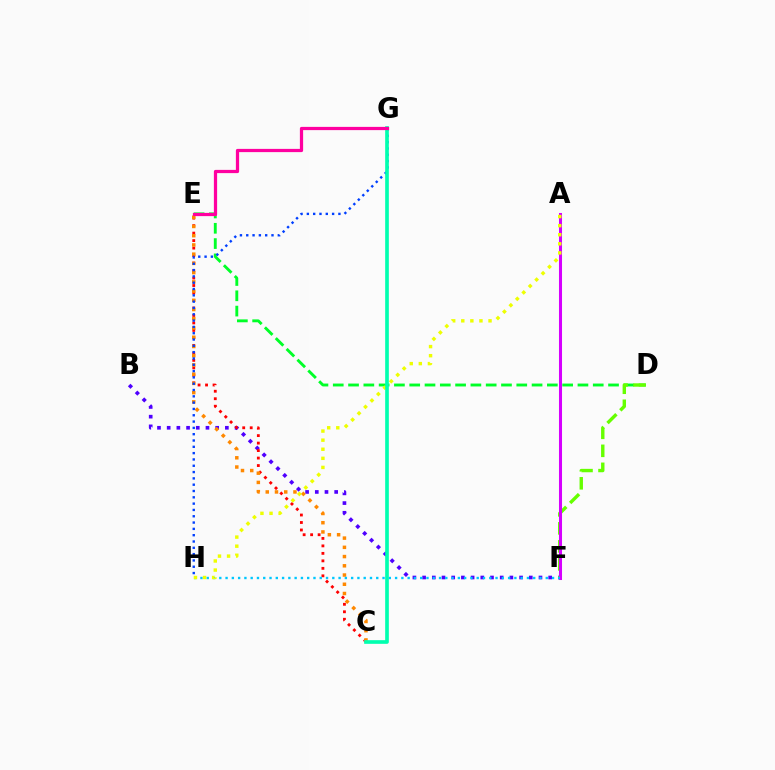{('B', 'F'): [{'color': '#4f00ff', 'line_style': 'dotted', 'thickness': 2.63}], ('C', 'E'): [{'color': '#ff0000', 'line_style': 'dotted', 'thickness': 2.03}, {'color': '#ff8800', 'line_style': 'dotted', 'thickness': 2.51}], ('D', 'E'): [{'color': '#00ff27', 'line_style': 'dashed', 'thickness': 2.08}], ('D', 'F'): [{'color': '#66ff00', 'line_style': 'dashed', 'thickness': 2.45}], ('A', 'F'): [{'color': '#d600ff', 'line_style': 'solid', 'thickness': 2.19}], ('F', 'H'): [{'color': '#00c7ff', 'line_style': 'dotted', 'thickness': 1.71}], ('A', 'H'): [{'color': '#eeff00', 'line_style': 'dotted', 'thickness': 2.47}], ('G', 'H'): [{'color': '#003fff', 'line_style': 'dotted', 'thickness': 1.71}], ('C', 'G'): [{'color': '#00ffaf', 'line_style': 'solid', 'thickness': 2.64}], ('E', 'G'): [{'color': '#ff00a0', 'line_style': 'solid', 'thickness': 2.33}]}